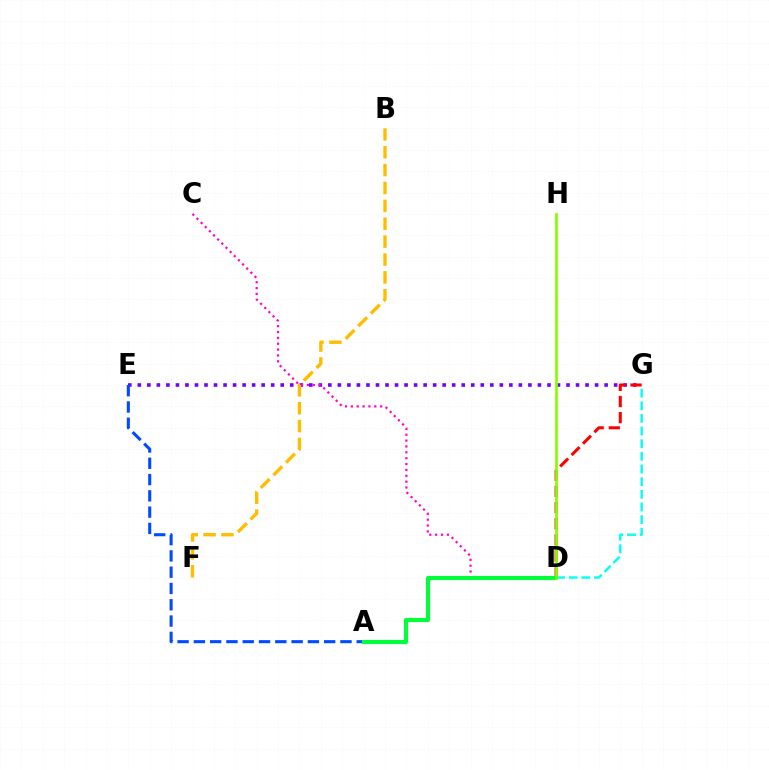{('E', 'G'): [{'color': '#7200ff', 'line_style': 'dotted', 'thickness': 2.59}], ('B', 'F'): [{'color': '#ffbd00', 'line_style': 'dashed', 'thickness': 2.43}], ('D', 'G'): [{'color': '#ff0000', 'line_style': 'dashed', 'thickness': 2.19}, {'color': '#00fff6', 'line_style': 'dashed', 'thickness': 1.72}], ('A', 'E'): [{'color': '#004bff', 'line_style': 'dashed', 'thickness': 2.21}], ('C', 'D'): [{'color': '#ff00cf', 'line_style': 'dotted', 'thickness': 1.59}], ('A', 'D'): [{'color': '#00ff39', 'line_style': 'solid', 'thickness': 2.95}], ('D', 'H'): [{'color': '#84ff00', 'line_style': 'solid', 'thickness': 1.95}]}